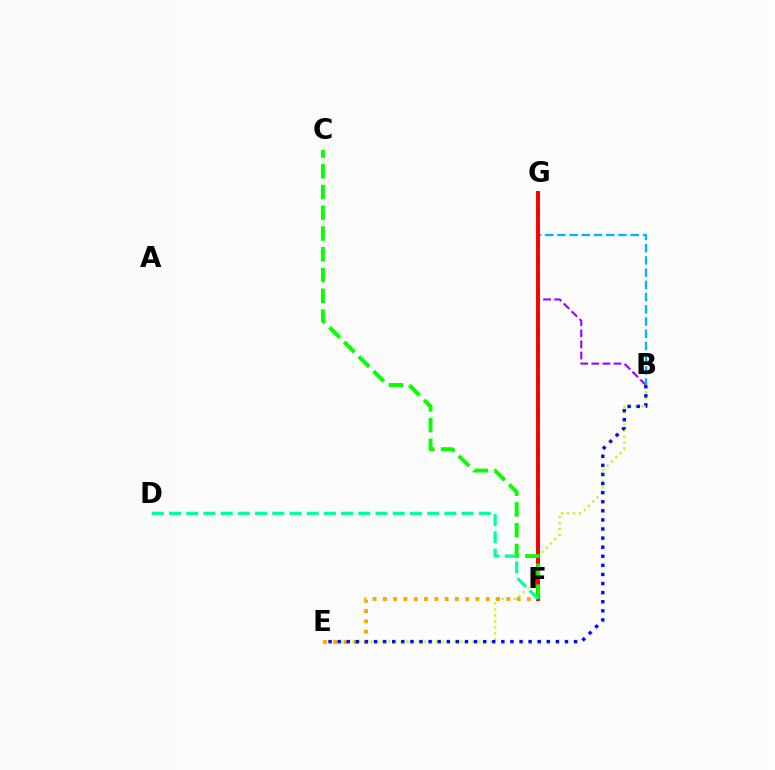{('B', 'E'): [{'color': '#b3ff00', 'line_style': 'dotted', 'thickness': 1.63}, {'color': '#0010ff', 'line_style': 'dotted', 'thickness': 2.47}], ('F', 'G'): [{'color': '#ff00bd', 'line_style': 'dashed', 'thickness': 2.04}, {'color': '#ff0000', 'line_style': 'solid', 'thickness': 2.85}], ('E', 'F'): [{'color': '#ffa500', 'line_style': 'dotted', 'thickness': 2.8}], ('B', 'G'): [{'color': '#9b00ff', 'line_style': 'dashed', 'thickness': 1.51}, {'color': '#00b5ff', 'line_style': 'dashed', 'thickness': 1.66}], ('C', 'F'): [{'color': '#08ff00', 'line_style': 'dashed', 'thickness': 2.82}], ('D', 'F'): [{'color': '#00ff9d', 'line_style': 'dashed', 'thickness': 2.34}]}